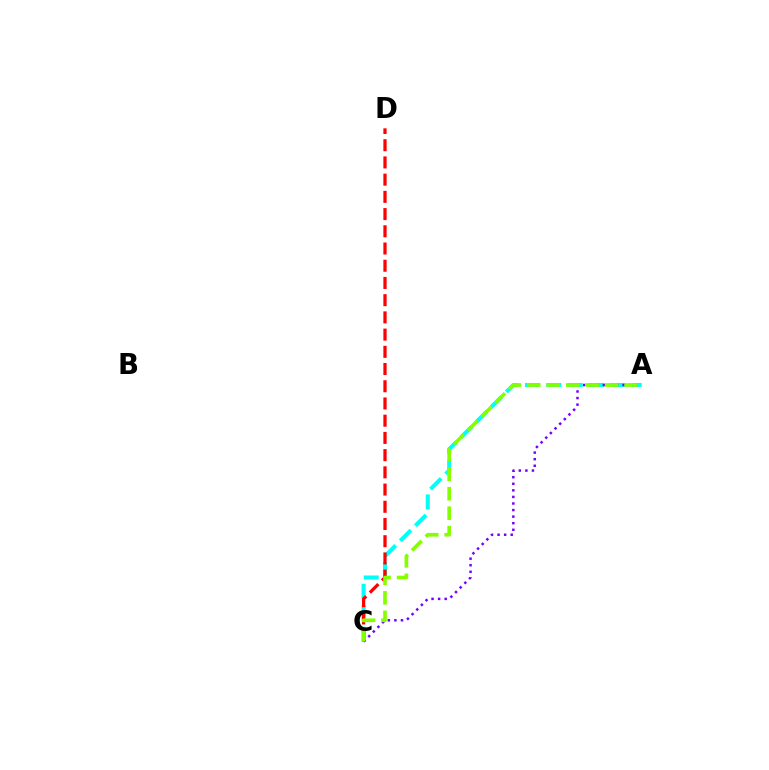{('A', 'C'): [{'color': '#00fff6', 'line_style': 'dashed', 'thickness': 2.91}, {'color': '#7200ff', 'line_style': 'dotted', 'thickness': 1.79}, {'color': '#84ff00', 'line_style': 'dashed', 'thickness': 2.64}], ('C', 'D'): [{'color': '#ff0000', 'line_style': 'dashed', 'thickness': 2.34}]}